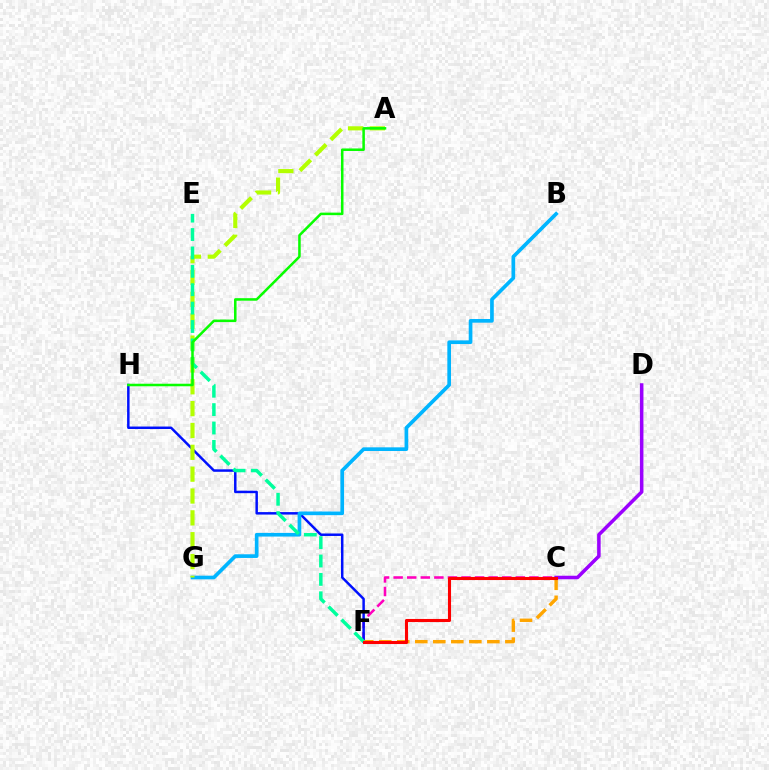{('C', 'F'): [{'color': '#ff00bd', 'line_style': 'dashed', 'thickness': 1.84}, {'color': '#ffa500', 'line_style': 'dashed', 'thickness': 2.45}, {'color': '#ff0000', 'line_style': 'solid', 'thickness': 2.22}], ('F', 'H'): [{'color': '#0010ff', 'line_style': 'solid', 'thickness': 1.78}], ('B', 'G'): [{'color': '#00b5ff', 'line_style': 'solid', 'thickness': 2.64}], ('C', 'D'): [{'color': '#9b00ff', 'line_style': 'solid', 'thickness': 2.54}], ('A', 'G'): [{'color': '#b3ff00', 'line_style': 'dashed', 'thickness': 2.97}], ('E', 'F'): [{'color': '#00ff9d', 'line_style': 'dashed', 'thickness': 2.5}], ('A', 'H'): [{'color': '#08ff00', 'line_style': 'solid', 'thickness': 1.82}]}